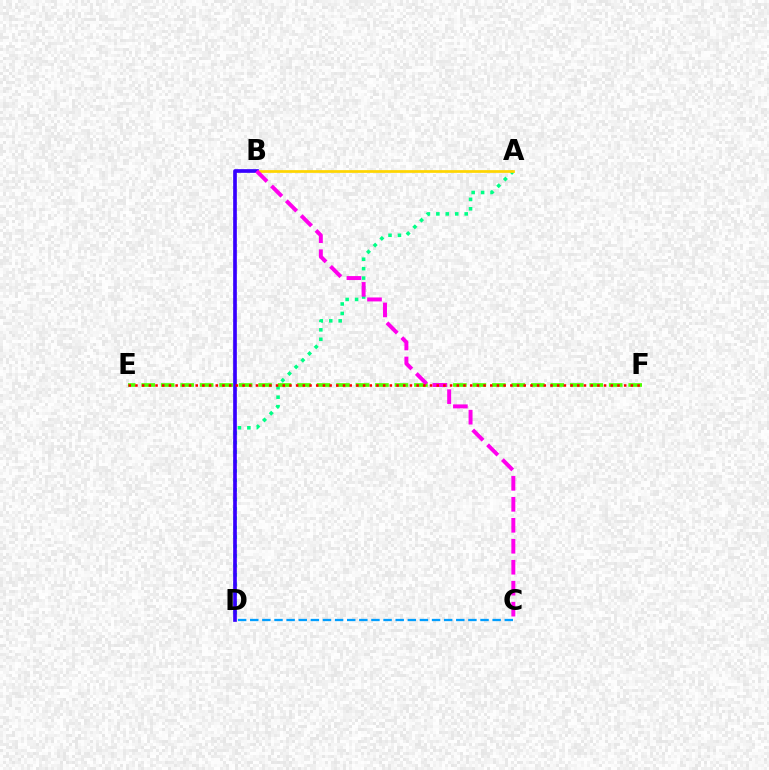{('A', 'D'): [{'color': '#00ff86', 'line_style': 'dotted', 'thickness': 2.57}], ('C', 'D'): [{'color': '#009eff', 'line_style': 'dashed', 'thickness': 1.65}], ('E', 'F'): [{'color': '#4fff00', 'line_style': 'dashed', 'thickness': 2.65}, {'color': '#ff0000', 'line_style': 'dotted', 'thickness': 1.82}], ('A', 'B'): [{'color': '#ffd500', 'line_style': 'solid', 'thickness': 1.96}], ('B', 'D'): [{'color': '#3700ff', 'line_style': 'solid', 'thickness': 2.65}], ('B', 'C'): [{'color': '#ff00ed', 'line_style': 'dashed', 'thickness': 2.85}]}